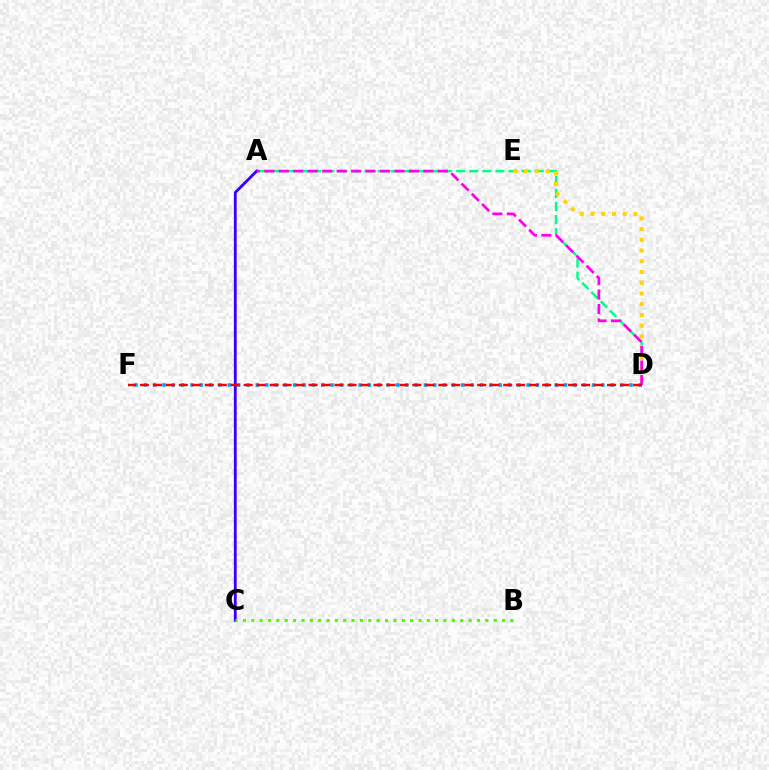{('A', 'C'): [{'color': '#3700ff', 'line_style': 'solid', 'thickness': 2.03}], ('A', 'D'): [{'color': '#00ff86', 'line_style': 'dashed', 'thickness': 1.78}, {'color': '#ff00ed', 'line_style': 'dashed', 'thickness': 1.96}], ('D', 'E'): [{'color': '#ffd500', 'line_style': 'dotted', 'thickness': 2.92}], ('D', 'F'): [{'color': '#009eff', 'line_style': 'dotted', 'thickness': 2.54}, {'color': '#ff0000', 'line_style': 'dashed', 'thickness': 1.76}], ('B', 'C'): [{'color': '#4fff00', 'line_style': 'dotted', 'thickness': 2.27}]}